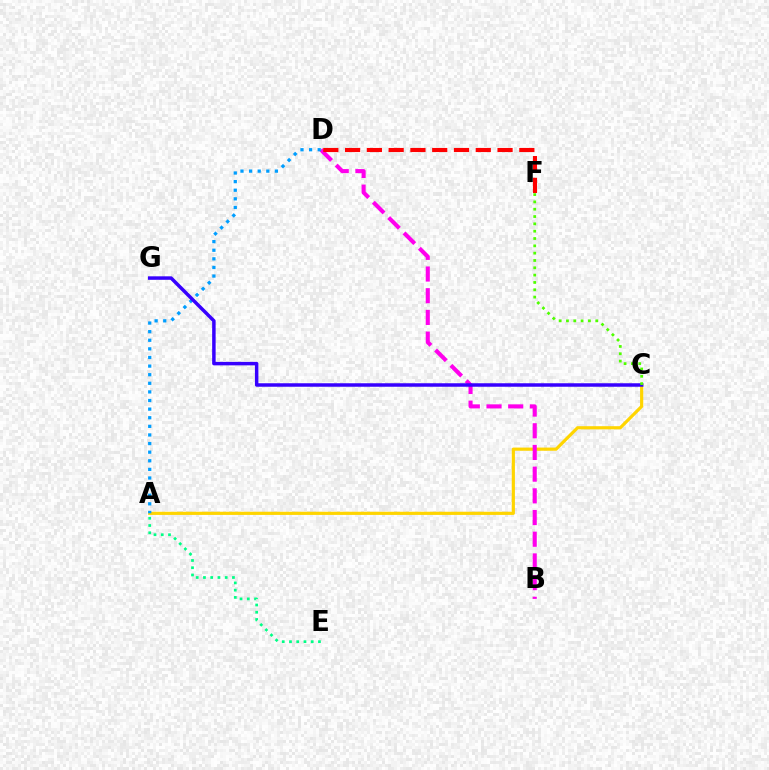{('A', 'C'): [{'color': '#ffd500', 'line_style': 'solid', 'thickness': 2.28}], ('A', 'E'): [{'color': '#00ff86', 'line_style': 'dotted', 'thickness': 1.97}], ('B', 'D'): [{'color': '#ff00ed', 'line_style': 'dashed', 'thickness': 2.95}], ('A', 'D'): [{'color': '#009eff', 'line_style': 'dotted', 'thickness': 2.34}], ('C', 'G'): [{'color': '#3700ff', 'line_style': 'solid', 'thickness': 2.51}], ('D', 'F'): [{'color': '#ff0000', 'line_style': 'dashed', 'thickness': 2.96}], ('C', 'F'): [{'color': '#4fff00', 'line_style': 'dotted', 'thickness': 1.99}]}